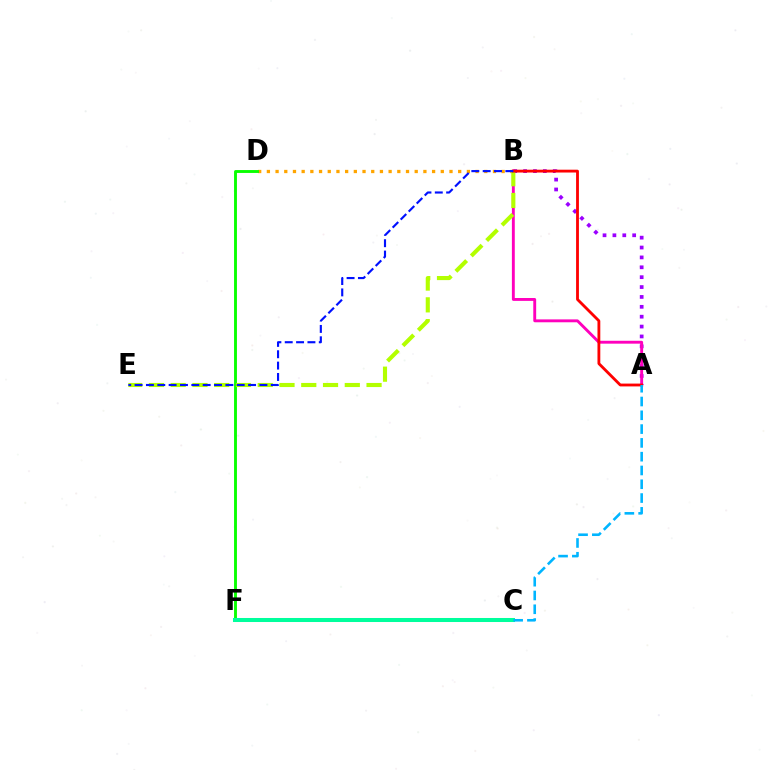{('B', 'D'): [{'color': '#ffa500', 'line_style': 'dotted', 'thickness': 2.36}], ('D', 'F'): [{'color': '#08ff00', 'line_style': 'solid', 'thickness': 2.08}], ('A', 'B'): [{'color': '#9b00ff', 'line_style': 'dotted', 'thickness': 2.68}, {'color': '#ff00bd', 'line_style': 'solid', 'thickness': 2.08}, {'color': '#ff0000', 'line_style': 'solid', 'thickness': 2.03}], ('C', 'F'): [{'color': '#00ff9d', 'line_style': 'solid', 'thickness': 2.9}], ('B', 'E'): [{'color': '#b3ff00', 'line_style': 'dashed', 'thickness': 2.96}, {'color': '#0010ff', 'line_style': 'dashed', 'thickness': 1.54}], ('A', 'C'): [{'color': '#00b5ff', 'line_style': 'dashed', 'thickness': 1.87}]}